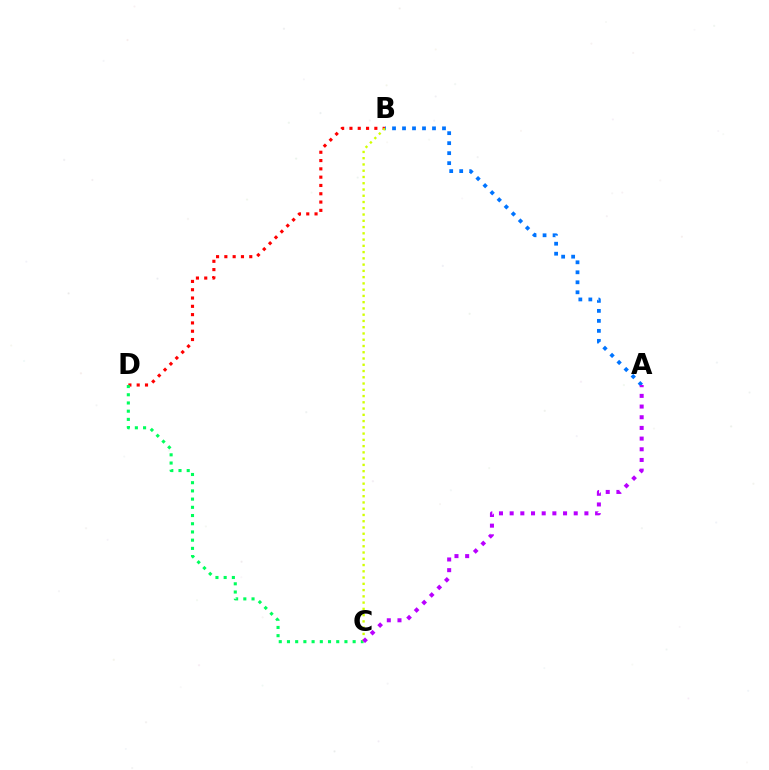{('B', 'D'): [{'color': '#ff0000', 'line_style': 'dotted', 'thickness': 2.26}], ('A', 'B'): [{'color': '#0074ff', 'line_style': 'dotted', 'thickness': 2.72}], ('C', 'D'): [{'color': '#00ff5c', 'line_style': 'dotted', 'thickness': 2.23}], ('B', 'C'): [{'color': '#d1ff00', 'line_style': 'dotted', 'thickness': 1.7}], ('A', 'C'): [{'color': '#b900ff', 'line_style': 'dotted', 'thickness': 2.9}]}